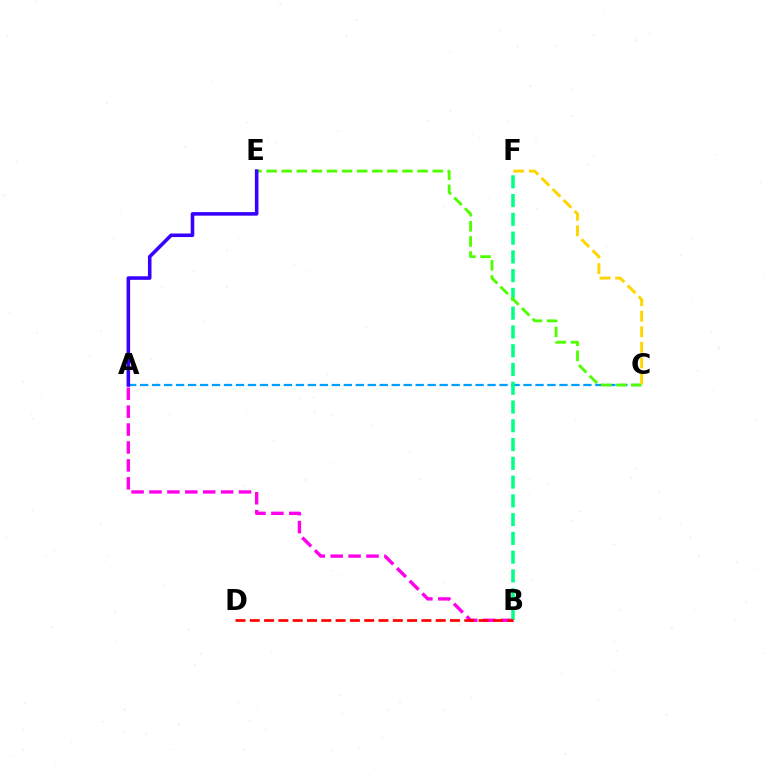{('A', 'B'): [{'color': '#ff00ed', 'line_style': 'dashed', 'thickness': 2.43}], ('A', 'C'): [{'color': '#009eff', 'line_style': 'dashed', 'thickness': 1.63}], ('B', 'F'): [{'color': '#00ff86', 'line_style': 'dashed', 'thickness': 2.55}], ('C', 'E'): [{'color': '#4fff00', 'line_style': 'dashed', 'thickness': 2.05}], ('B', 'D'): [{'color': '#ff0000', 'line_style': 'dashed', 'thickness': 1.94}], ('C', 'F'): [{'color': '#ffd500', 'line_style': 'dashed', 'thickness': 2.11}], ('A', 'E'): [{'color': '#3700ff', 'line_style': 'solid', 'thickness': 2.56}]}